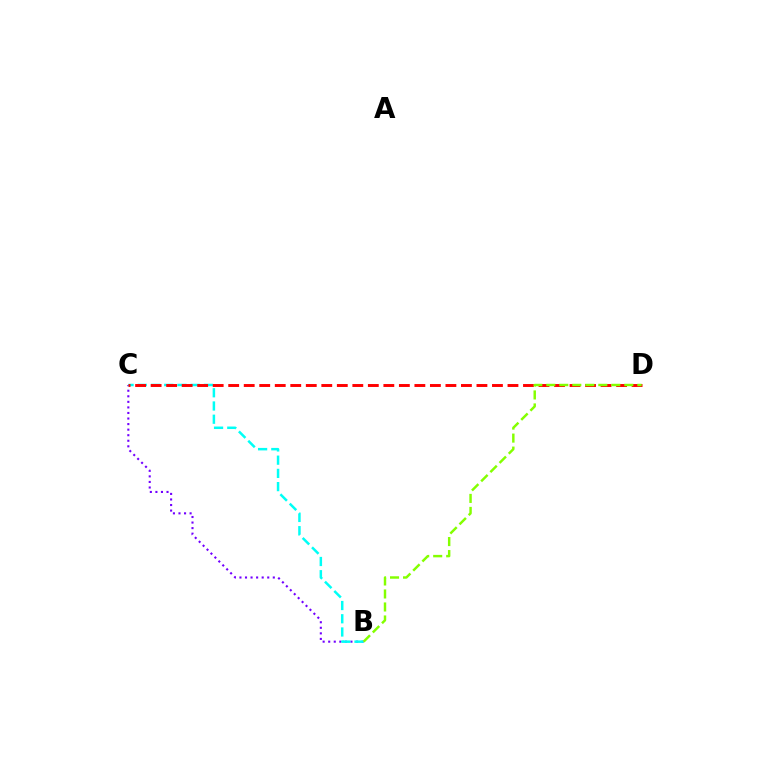{('B', 'C'): [{'color': '#7200ff', 'line_style': 'dotted', 'thickness': 1.51}, {'color': '#00fff6', 'line_style': 'dashed', 'thickness': 1.8}], ('C', 'D'): [{'color': '#ff0000', 'line_style': 'dashed', 'thickness': 2.11}], ('B', 'D'): [{'color': '#84ff00', 'line_style': 'dashed', 'thickness': 1.77}]}